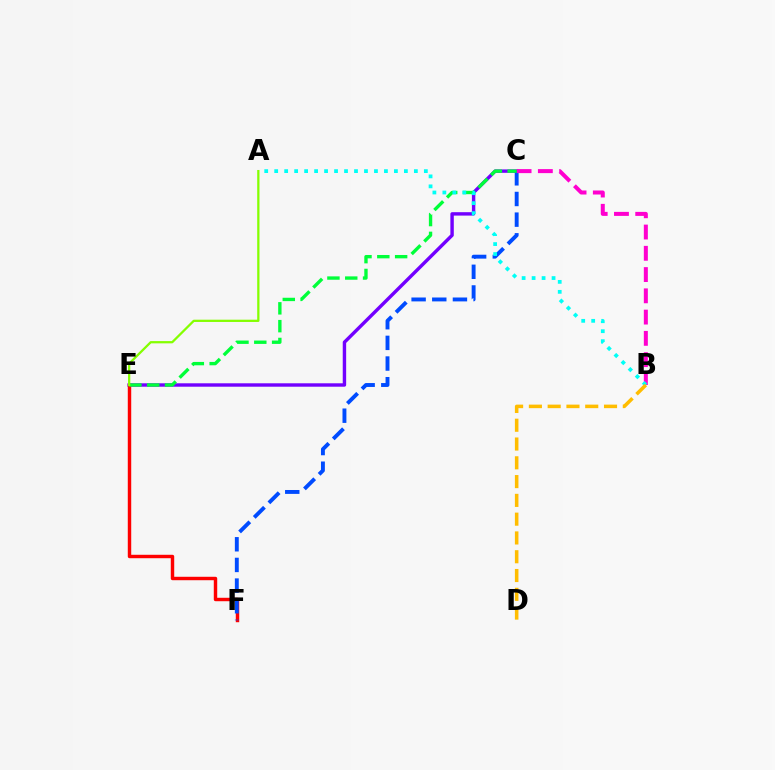{('C', 'E'): [{'color': '#7200ff', 'line_style': 'solid', 'thickness': 2.46}, {'color': '#00ff39', 'line_style': 'dashed', 'thickness': 2.42}], ('E', 'F'): [{'color': '#ff0000', 'line_style': 'solid', 'thickness': 2.47}], ('C', 'F'): [{'color': '#004bff', 'line_style': 'dashed', 'thickness': 2.81}], ('B', 'C'): [{'color': '#ff00cf', 'line_style': 'dashed', 'thickness': 2.89}], ('A', 'B'): [{'color': '#00fff6', 'line_style': 'dotted', 'thickness': 2.71}], ('B', 'D'): [{'color': '#ffbd00', 'line_style': 'dashed', 'thickness': 2.55}], ('A', 'E'): [{'color': '#84ff00', 'line_style': 'solid', 'thickness': 1.63}]}